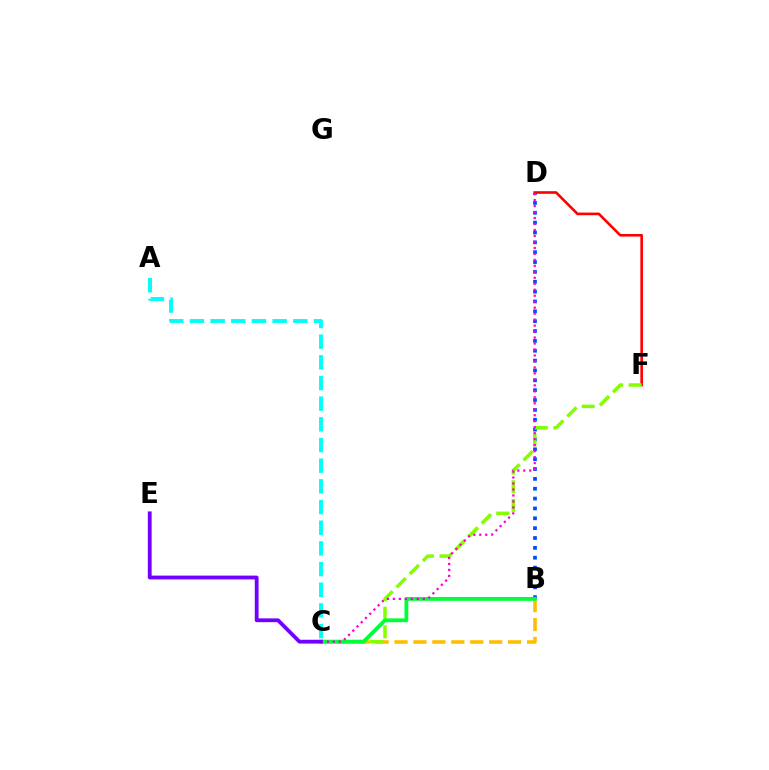{('B', 'D'): [{'color': '#004bff', 'line_style': 'dotted', 'thickness': 2.68}], ('B', 'C'): [{'color': '#ffbd00', 'line_style': 'dashed', 'thickness': 2.57}, {'color': '#00ff39', 'line_style': 'solid', 'thickness': 2.75}], ('D', 'F'): [{'color': '#ff0000', 'line_style': 'solid', 'thickness': 1.89}], ('C', 'F'): [{'color': '#84ff00', 'line_style': 'dashed', 'thickness': 2.53}], ('A', 'C'): [{'color': '#00fff6', 'line_style': 'dashed', 'thickness': 2.81}], ('C', 'D'): [{'color': '#ff00cf', 'line_style': 'dotted', 'thickness': 1.62}], ('C', 'E'): [{'color': '#7200ff', 'line_style': 'solid', 'thickness': 2.74}]}